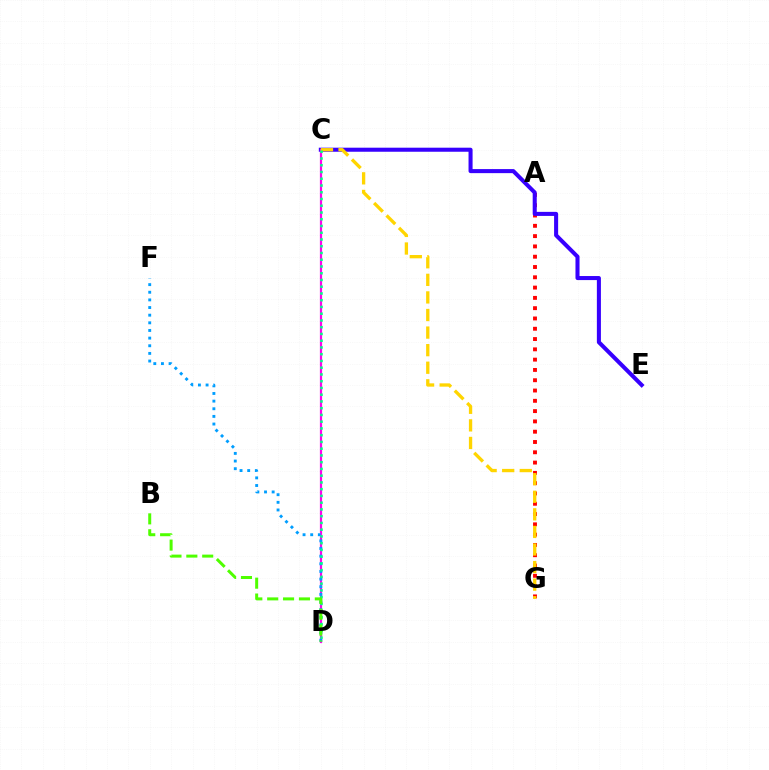{('A', 'G'): [{'color': '#ff0000', 'line_style': 'dotted', 'thickness': 2.8}], ('C', 'E'): [{'color': '#3700ff', 'line_style': 'solid', 'thickness': 2.92}], ('C', 'D'): [{'color': '#ff00ed', 'line_style': 'solid', 'thickness': 1.59}, {'color': '#00ff86', 'line_style': 'dotted', 'thickness': 1.83}], ('D', 'F'): [{'color': '#009eff', 'line_style': 'dotted', 'thickness': 2.08}], ('C', 'G'): [{'color': '#ffd500', 'line_style': 'dashed', 'thickness': 2.39}], ('B', 'D'): [{'color': '#4fff00', 'line_style': 'dashed', 'thickness': 2.16}]}